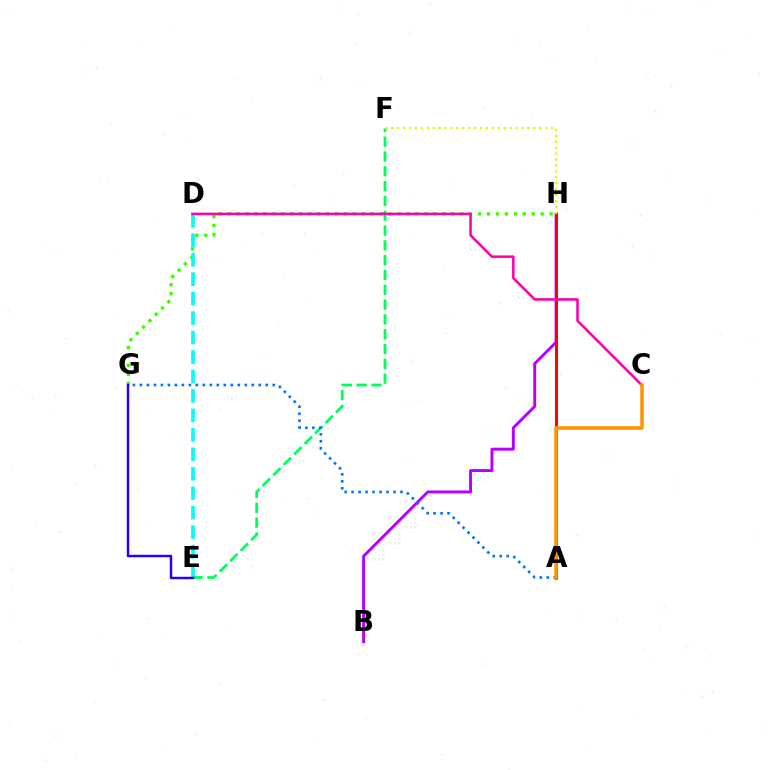{('B', 'H'): [{'color': '#b900ff', 'line_style': 'solid', 'thickness': 2.12}], ('G', 'H'): [{'color': '#3dff00', 'line_style': 'dotted', 'thickness': 2.43}], ('D', 'E'): [{'color': '#00fff6', 'line_style': 'dashed', 'thickness': 2.64}], ('A', 'H'): [{'color': '#ff0000', 'line_style': 'solid', 'thickness': 2.14}], ('E', 'F'): [{'color': '#00ff5c', 'line_style': 'dashed', 'thickness': 2.01}], ('A', 'G'): [{'color': '#0074ff', 'line_style': 'dotted', 'thickness': 1.9}], ('F', 'H'): [{'color': '#d1ff00', 'line_style': 'dotted', 'thickness': 1.61}], ('C', 'D'): [{'color': '#ff00ac', 'line_style': 'solid', 'thickness': 1.84}], ('A', 'C'): [{'color': '#ff9400', 'line_style': 'solid', 'thickness': 2.53}], ('E', 'G'): [{'color': '#2500ff', 'line_style': 'solid', 'thickness': 1.77}]}